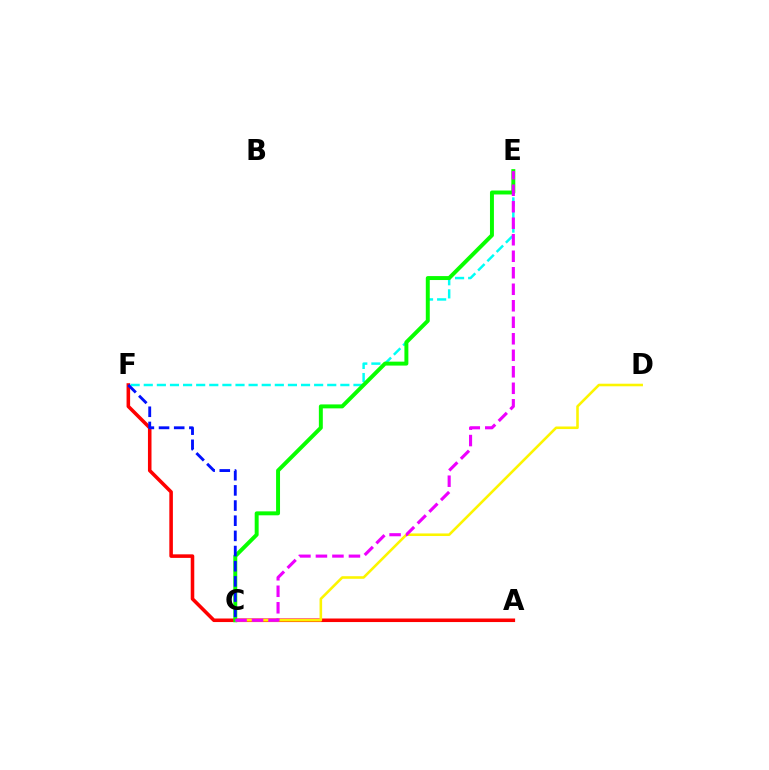{('E', 'F'): [{'color': '#00fff6', 'line_style': 'dashed', 'thickness': 1.78}], ('A', 'F'): [{'color': '#ff0000', 'line_style': 'solid', 'thickness': 2.56}], ('C', 'D'): [{'color': '#fcf500', 'line_style': 'solid', 'thickness': 1.86}], ('C', 'E'): [{'color': '#08ff00', 'line_style': 'solid', 'thickness': 2.84}, {'color': '#ee00ff', 'line_style': 'dashed', 'thickness': 2.24}], ('C', 'F'): [{'color': '#0010ff', 'line_style': 'dashed', 'thickness': 2.06}]}